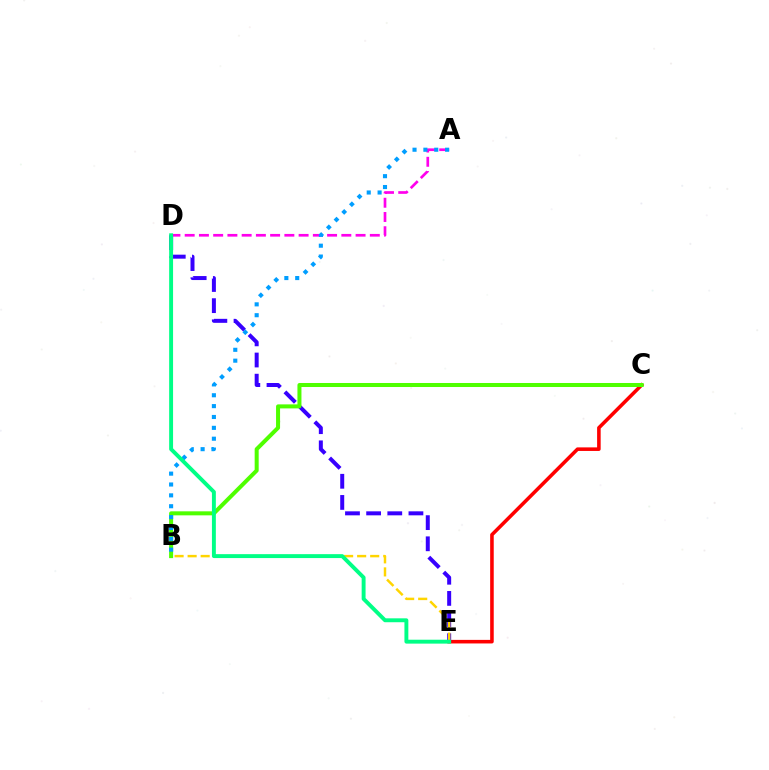{('A', 'D'): [{'color': '#ff00ed', 'line_style': 'dashed', 'thickness': 1.93}], ('C', 'E'): [{'color': '#ff0000', 'line_style': 'solid', 'thickness': 2.57}], ('D', 'E'): [{'color': '#3700ff', 'line_style': 'dashed', 'thickness': 2.87}, {'color': '#00ff86', 'line_style': 'solid', 'thickness': 2.81}], ('B', 'E'): [{'color': '#ffd500', 'line_style': 'dashed', 'thickness': 1.77}], ('B', 'C'): [{'color': '#4fff00', 'line_style': 'solid', 'thickness': 2.89}], ('A', 'B'): [{'color': '#009eff', 'line_style': 'dotted', 'thickness': 2.95}]}